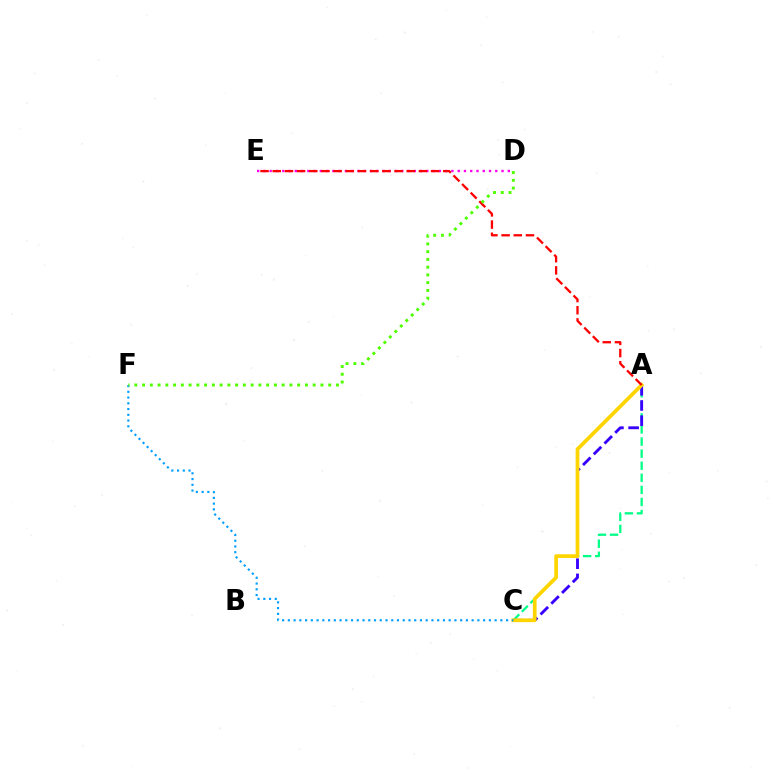{('D', 'E'): [{'color': '#ff00ed', 'line_style': 'dotted', 'thickness': 1.7}], ('A', 'C'): [{'color': '#00ff86', 'line_style': 'dashed', 'thickness': 1.64}, {'color': '#3700ff', 'line_style': 'dashed', 'thickness': 2.06}, {'color': '#ffd500', 'line_style': 'solid', 'thickness': 2.68}], ('A', 'E'): [{'color': '#ff0000', 'line_style': 'dashed', 'thickness': 1.65}], ('C', 'F'): [{'color': '#009eff', 'line_style': 'dotted', 'thickness': 1.56}], ('D', 'F'): [{'color': '#4fff00', 'line_style': 'dotted', 'thickness': 2.11}]}